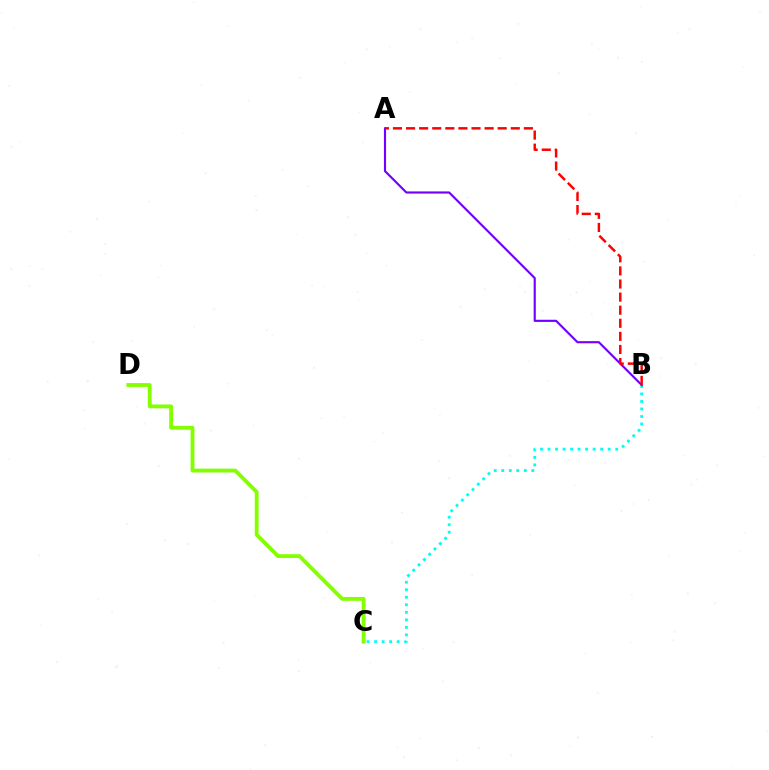{('B', 'C'): [{'color': '#00fff6', 'line_style': 'dotted', 'thickness': 2.04}], ('A', 'B'): [{'color': '#7200ff', 'line_style': 'solid', 'thickness': 1.54}, {'color': '#ff0000', 'line_style': 'dashed', 'thickness': 1.78}], ('C', 'D'): [{'color': '#84ff00', 'line_style': 'solid', 'thickness': 2.77}]}